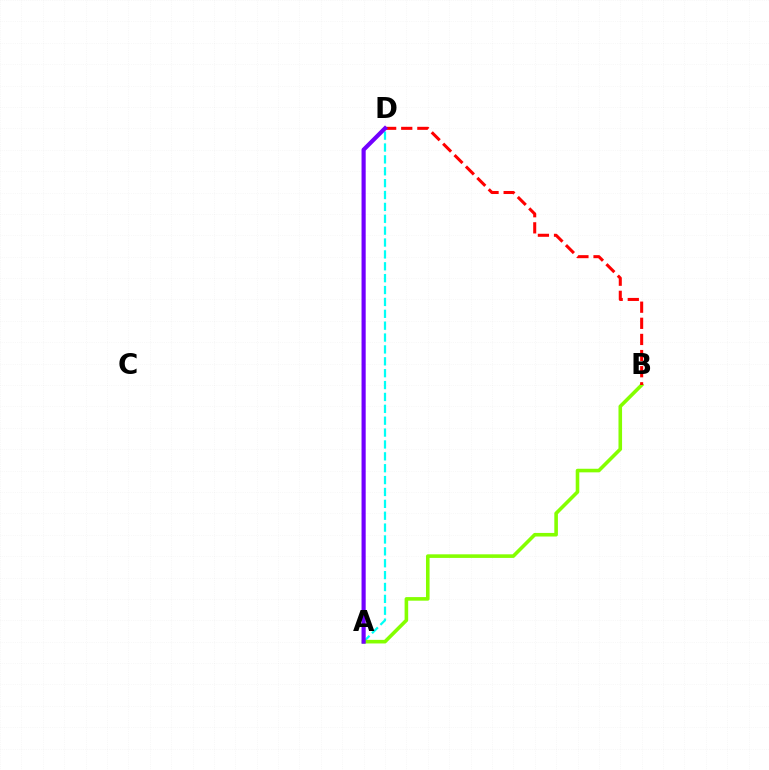{('A', 'D'): [{'color': '#00fff6', 'line_style': 'dashed', 'thickness': 1.61}, {'color': '#7200ff', 'line_style': 'solid', 'thickness': 2.99}], ('A', 'B'): [{'color': '#84ff00', 'line_style': 'solid', 'thickness': 2.58}], ('B', 'D'): [{'color': '#ff0000', 'line_style': 'dashed', 'thickness': 2.19}]}